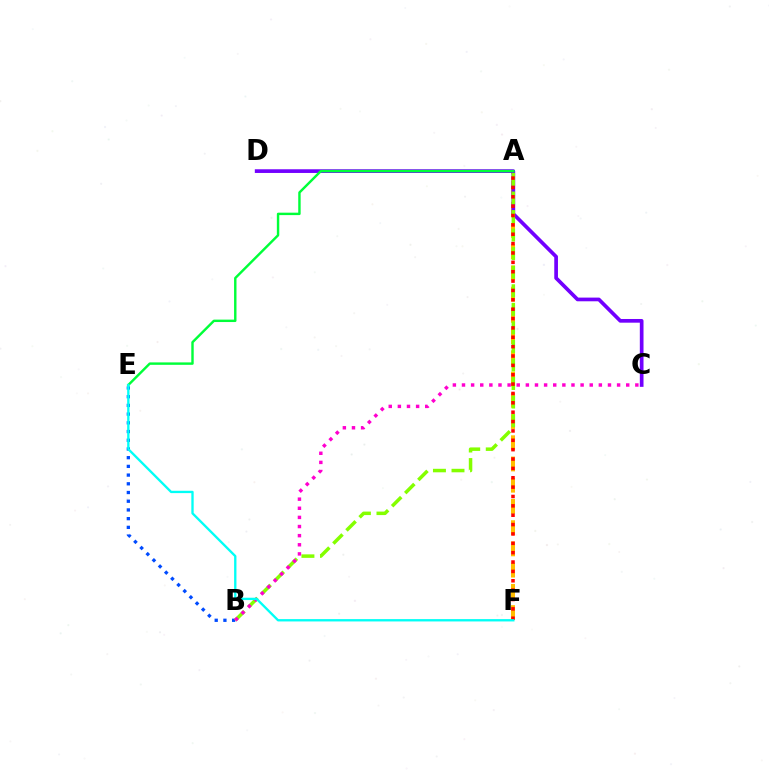{('A', 'F'): [{'color': '#ffbd00', 'line_style': 'dashed', 'thickness': 2.88}, {'color': '#ff0000', 'line_style': 'dotted', 'thickness': 2.54}], ('B', 'E'): [{'color': '#004bff', 'line_style': 'dotted', 'thickness': 2.37}], ('C', 'D'): [{'color': '#7200ff', 'line_style': 'solid', 'thickness': 2.66}], ('A', 'E'): [{'color': '#00ff39', 'line_style': 'solid', 'thickness': 1.74}], ('A', 'B'): [{'color': '#84ff00', 'line_style': 'dashed', 'thickness': 2.52}], ('B', 'C'): [{'color': '#ff00cf', 'line_style': 'dotted', 'thickness': 2.48}], ('E', 'F'): [{'color': '#00fff6', 'line_style': 'solid', 'thickness': 1.68}]}